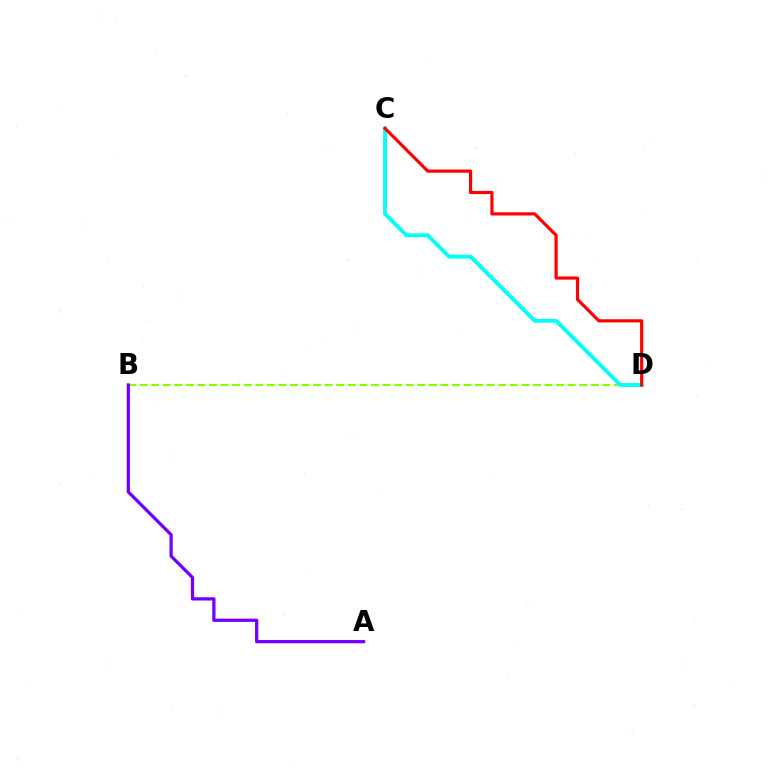{('B', 'D'): [{'color': '#84ff00', 'line_style': 'dashed', 'thickness': 1.57}], ('C', 'D'): [{'color': '#00fff6', 'line_style': 'solid', 'thickness': 2.77}, {'color': '#ff0000', 'line_style': 'solid', 'thickness': 2.28}], ('A', 'B'): [{'color': '#7200ff', 'line_style': 'solid', 'thickness': 2.35}]}